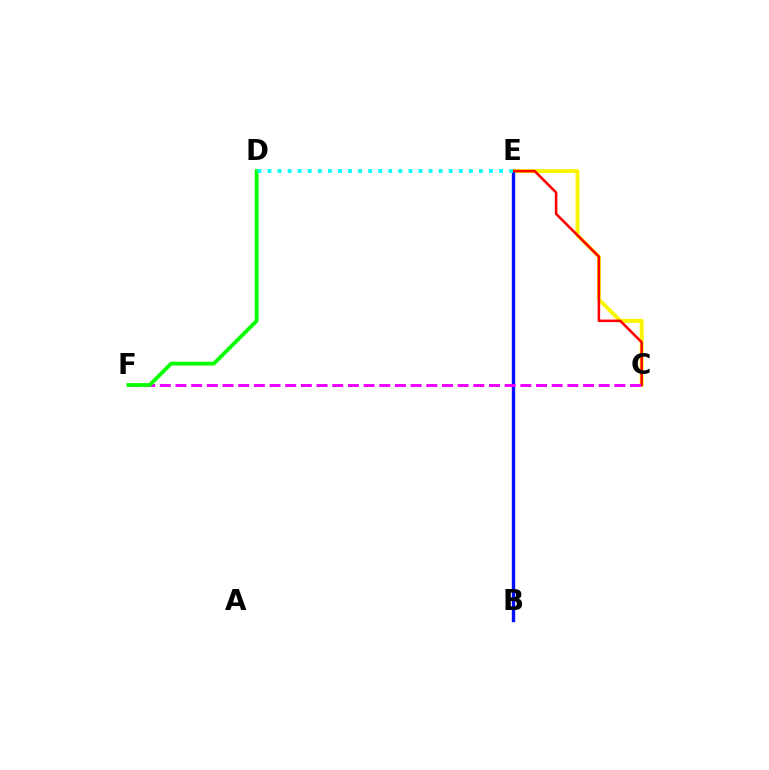{('C', 'E'): [{'color': '#fcf500', 'line_style': 'solid', 'thickness': 2.83}, {'color': '#ff0000', 'line_style': 'solid', 'thickness': 1.83}], ('B', 'E'): [{'color': '#0010ff', 'line_style': 'solid', 'thickness': 2.42}], ('C', 'F'): [{'color': '#ee00ff', 'line_style': 'dashed', 'thickness': 2.13}], ('D', 'F'): [{'color': '#08ff00', 'line_style': 'solid', 'thickness': 2.72}], ('D', 'E'): [{'color': '#00fff6', 'line_style': 'dotted', 'thickness': 2.74}]}